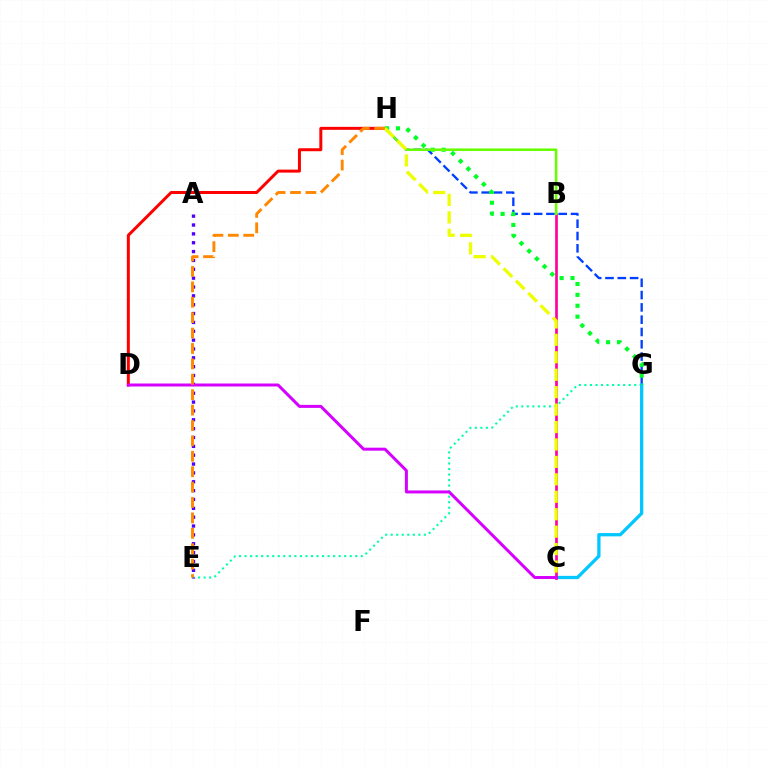{('D', 'H'): [{'color': '#ff0000', 'line_style': 'solid', 'thickness': 2.15}], ('E', 'G'): [{'color': '#00ffaf', 'line_style': 'dotted', 'thickness': 1.5}], ('G', 'H'): [{'color': '#003fff', 'line_style': 'dashed', 'thickness': 1.67}, {'color': '#00ff27', 'line_style': 'dotted', 'thickness': 2.96}], ('C', 'G'): [{'color': '#00c7ff', 'line_style': 'solid', 'thickness': 2.36}], ('B', 'C'): [{'color': '#ff00a0', 'line_style': 'solid', 'thickness': 1.93}], ('A', 'E'): [{'color': '#4f00ff', 'line_style': 'dotted', 'thickness': 2.41}], ('C', 'D'): [{'color': '#d600ff', 'line_style': 'solid', 'thickness': 2.15}], ('B', 'H'): [{'color': '#66ff00', 'line_style': 'solid', 'thickness': 1.84}], ('C', 'H'): [{'color': '#eeff00', 'line_style': 'dashed', 'thickness': 2.37}], ('E', 'H'): [{'color': '#ff8800', 'line_style': 'dashed', 'thickness': 2.09}]}